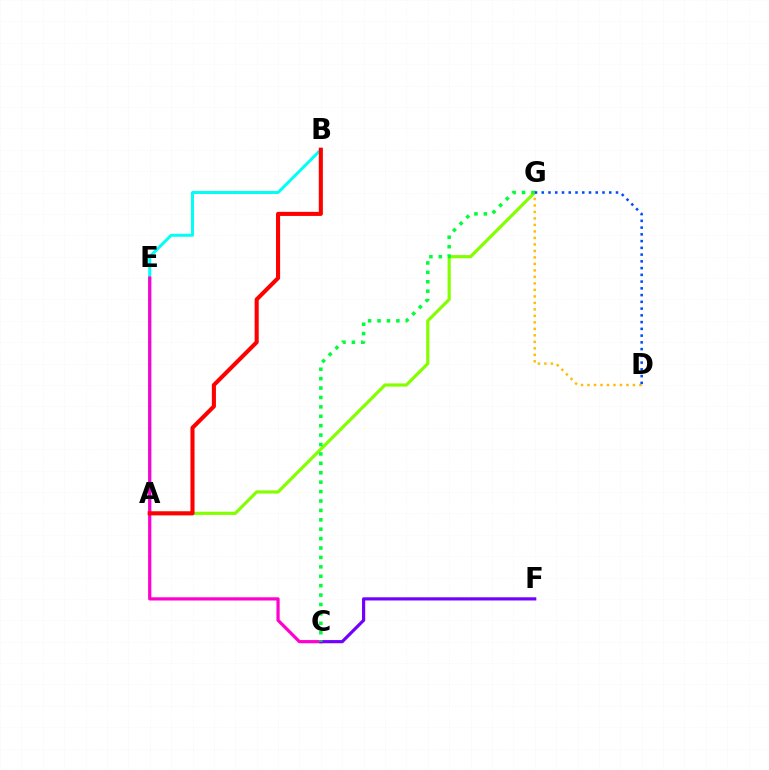{('A', 'B'): [{'color': '#00fff6', 'line_style': 'solid', 'thickness': 2.14}, {'color': '#ff0000', 'line_style': 'solid', 'thickness': 2.94}], ('A', 'G'): [{'color': '#84ff00', 'line_style': 'solid', 'thickness': 2.3}], ('C', 'E'): [{'color': '#ff00cf', 'line_style': 'solid', 'thickness': 2.31}], ('C', 'F'): [{'color': '#7200ff', 'line_style': 'solid', 'thickness': 2.29}], ('C', 'G'): [{'color': '#00ff39', 'line_style': 'dotted', 'thickness': 2.56}], ('D', 'G'): [{'color': '#ffbd00', 'line_style': 'dotted', 'thickness': 1.76}, {'color': '#004bff', 'line_style': 'dotted', 'thickness': 1.83}]}